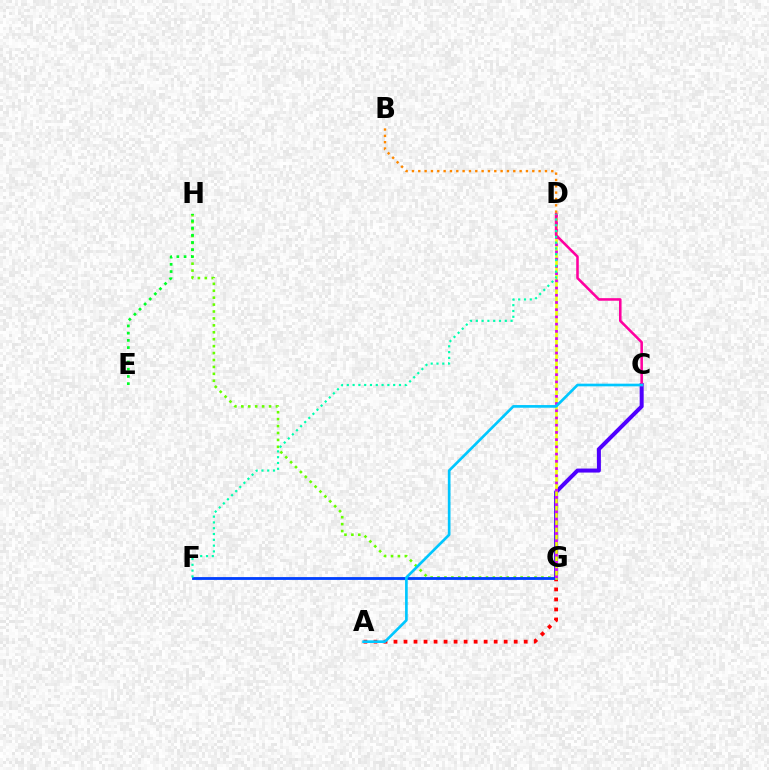{('G', 'H'): [{'color': '#66ff00', 'line_style': 'dotted', 'thickness': 1.88}], ('A', 'G'): [{'color': '#ff0000', 'line_style': 'dotted', 'thickness': 2.72}], ('C', 'G'): [{'color': '#4f00ff', 'line_style': 'solid', 'thickness': 2.89}], ('F', 'G'): [{'color': '#003fff', 'line_style': 'solid', 'thickness': 2.03}], ('E', 'H'): [{'color': '#00ff27', 'line_style': 'dotted', 'thickness': 1.96}], ('D', 'G'): [{'color': '#eeff00', 'line_style': 'solid', 'thickness': 1.89}, {'color': '#d600ff', 'line_style': 'dotted', 'thickness': 1.96}], ('C', 'D'): [{'color': '#ff00a0', 'line_style': 'solid', 'thickness': 1.85}], ('D', 'F'): [{'color': '#00ffaf', 'line_style': 'dotted', 'thickness': 1.58}], ('A', 'C'): [{'color': '#00c7ff', 'line_style': 'solid', 'thickness': 1.92}], ('B', 'D'): [{'color': '#ff8800', 'line_style': 'dotted', 'thickness': 1.72}]}